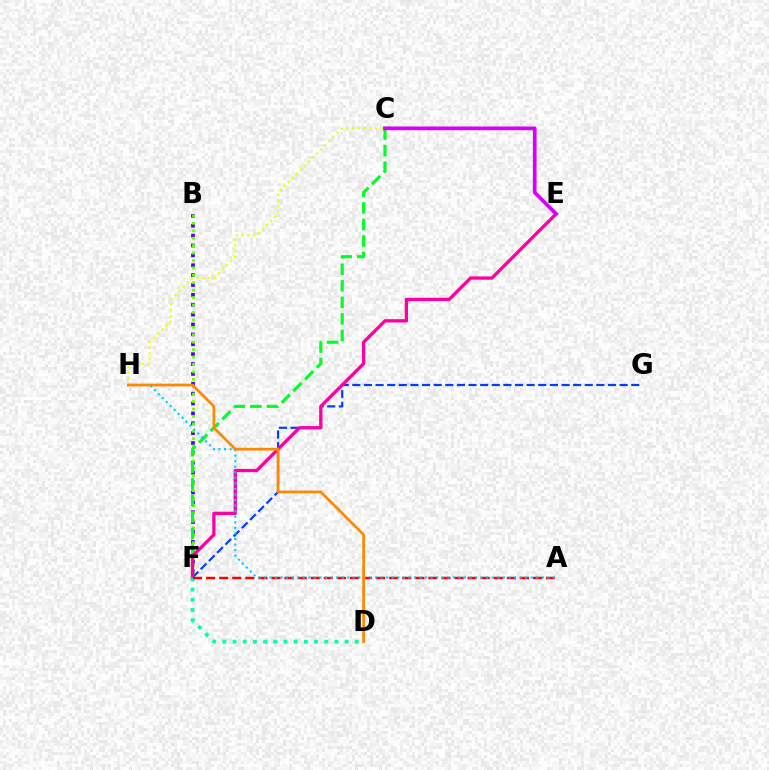{('F', 'G'): [{'color': '#003fff', 'line_style': 'dashed', 'thickness': 1.58}], ('C', 'H'): [{'color': '#eeff00', 'line_style': 'dotted', 'thickness': 1.57}], ('B', 'F'): [{'color': '#4f00ff', 'line_style': 'dotted', 'thickness': 2.68}, {'color': '#66ff00', 'line_style': 'dotted', 'thickness': 2.02}], ('C', 'F'): [{'color': '#00ff27', 'line_style': 'dashed', 'thickness': 2.25}], ('E', 'F'): [{'color': '#ff00a0', 'line_style': 'solid', 'thickness': 2.37}], ('D', 'F'): [{'color': '#00ffaf', 'line_style': 'dotted', 'thickness': 2.77}], ('A', 'F'): [{'color': '#ff0000', 'line_style': 'dashed', 'thickness': 1.78}], ('A', 'H'): [{'color': '#00c7ff', 'line_style': 'dotted', 'thickness': 1.51}], ('C', 'E'): [{'color': '#d600ff', 'line_style': 'solid', 'thickness': 2.67}], ('D', 'H'): [{'color': '#ff8800', 'line_style': 'solid', 'thickness': 1.96}]}